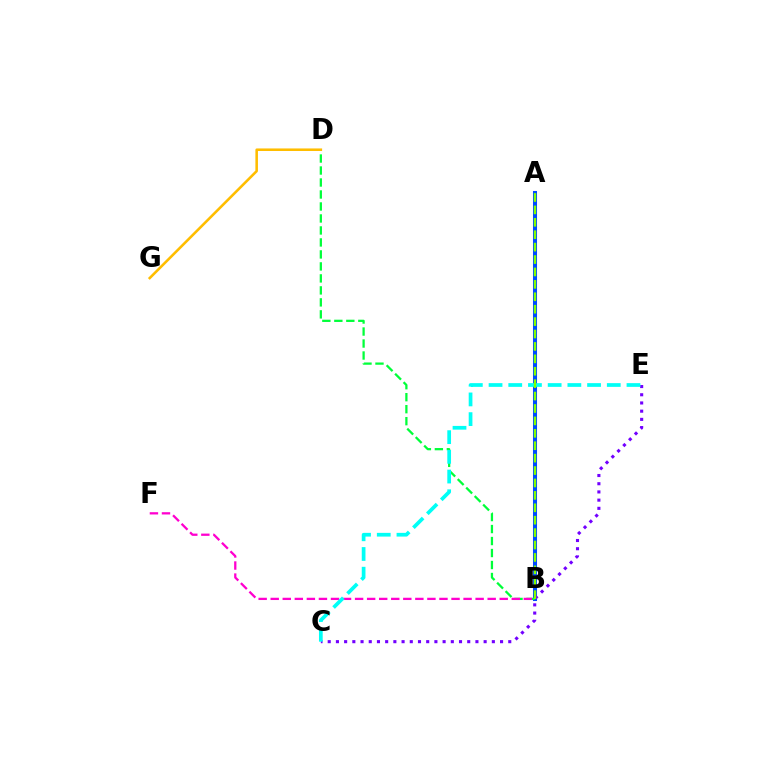{('A', 'B'): [{'color': '#ff0000', 'line_style': 'dashed', 'thickness': 2.18}, {'color': '#004bff', 'line_style': 'solid', 'thickness': 2.91}, {'color': '#84ff00', 'line_style': 'dashed', 'thickness': 1.69}], ('C', 'E'): [{'color': '#7200ff', 'line_style': 'dotted', 'thickness': 2.23}, {'color': '#00fff6', 'line_style': 'dashed', 'thickness': 2.68}], ('B', 'D'): [{'color': '#00ff39', 'line_style': 'dashed', 'thickness': 1.63}], ('D', 'G'): [{'color': '#ffbd00', 'line_style': 'solid', 'thickness': 1.85}], ('B', 'F'): [{'color': '#ff00cf', 'line_style': 'dashed', 'thickness': 1.64}]}